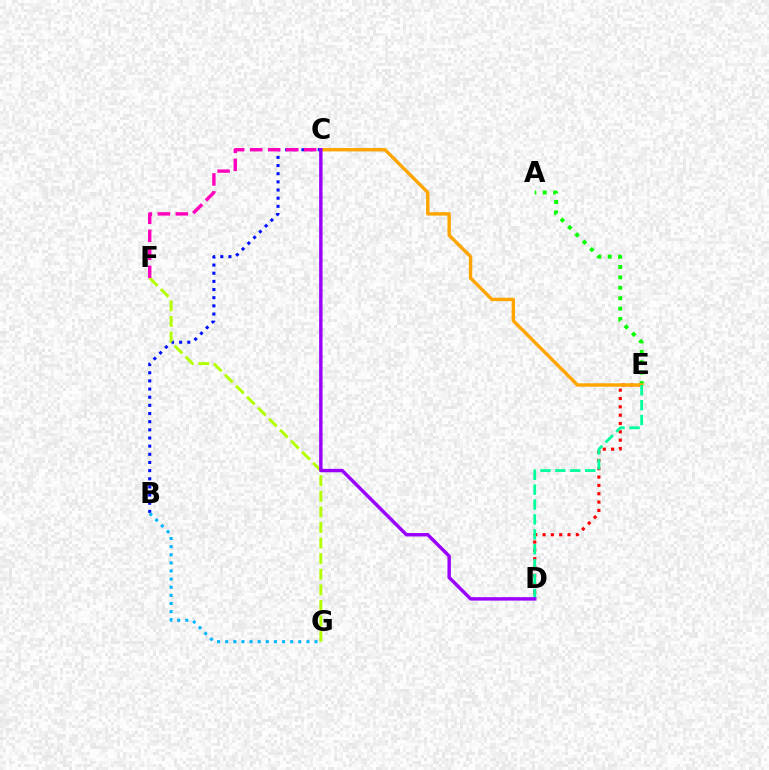{('D', 'E'): [{'color': '#ff0000', 'line_style': 'dotted', 'thickness': 2.26}, {'color': '#00ff9d', 'line_style': 'dashed', 'thickness': 2.03}], ('A', 'E'): [{'color': '#08ff00', 'line_style': 'dotted', 'thickness': 2.83}], ('C', 'E'): [{'color': '#ffa500', 'line_style': 'solid', 'thickness': 2.45}], ('B', 'C'): [{'color': '#0010ff', 'line_style': 'dotted', 'thickness': 2.22}], ('F', 'G'): [{'color': '#b3ff00', 'line_style': 'dashed', 'thickness': 2.12}], ('C', 'D'): [{'color': '#9b00ff', 'line_style': 'solid', 'thickness': 2.46}], ('C', 'F'): [{'color': '#ff00bd', 'line_style': 'dashed', 'thickness': 2.45}], ('B', 'G'): [{'color': '#00b5ff', 'line_style': 'dotted', 'thickness': 2.21}]}